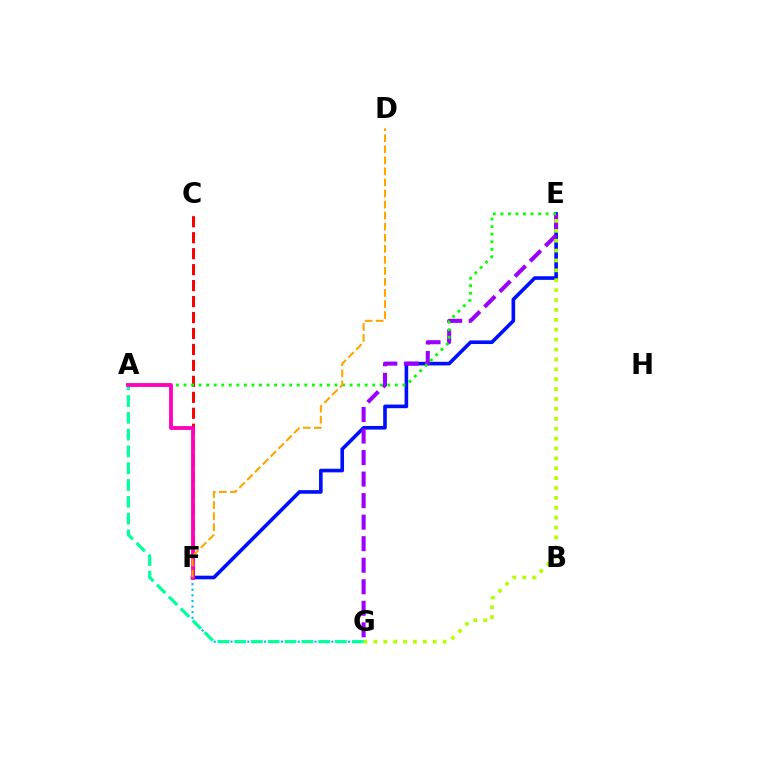{('E', 'F'): [{'color': '#0010ff', 'line_style': 'solid', 'thickness': 2.61}], ('E', 'G'): [{'color': '#9b00ff', 'line_style': 'dashed', 'thickness': 2.92}, {'color': '#b3ff00', 'line_style': 'dotted', 'thickness': 2.69}], ('F', 'G'): [{'color': '#00b5ff', 'line_style': 'dotted', 'thickness': 1.52}], ('C', 'F'): [{'color': '#ff0000', 'line_style': 'dashed', 'thickness': 2.17}], ('A', 'G'): [{'color': '#00ff9d', 'line_style': 'dashed', 'thickness': 2.28}], ('A', 'E'): [{'color': '#08ff00', 'line_style': 'dotted', 'thickness': 2.05}], ('A', 'F'): [{'color': '#ff00bd', 'line_style': 'solid', 'thickness': 2.76}], ('D', 'F'): [{'color': '#ffa500', 'line_style': 'dashed', 'thickness': 1.5}]}